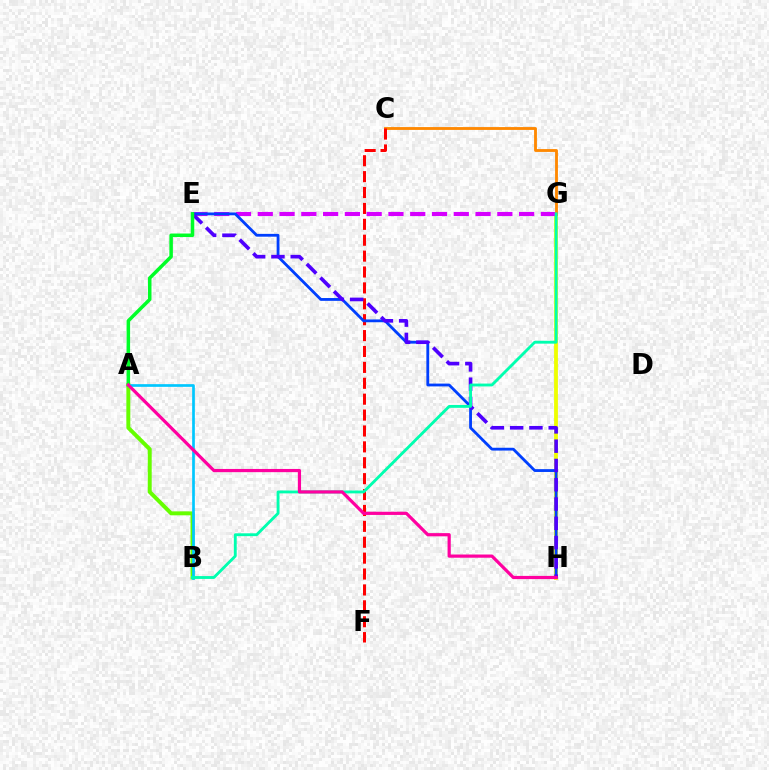{('G', 'H'): [{'color': '#eeff00', 'line_style': 'solid', 'thickness': 2.74}], ('A', 'B'): [{'color': '#66ff00', 'line_style': 'solid', 'thickness': 2.84}, {'color': '#00c7ff', 'line_style': 'solid', 'thickness': 1.93}], ('E', 'G'): [{'color': '#d600ff', 'line_style': 'dashed', 'thickness': 2.96}], ('C', 'G'): [{'color': '#ff8800', 'line_style': 'solid', 'thickness': 2.05}], ('C', 'F'): [{'color': '#ff0000', 'line_style': 'dashed', 'thickness': 2.16}], ('E', 'H'): [{'color': '#003fff', 'line_style': 'solid', 'thickness': 2.03}, {'color': '#4f00ff', 'line_style': 'dashed', 'thickness': 2.62}], ('B', 'G'): [{'color': '#00ffaf', 'line_style': 'solid', 'thickness': 2.06}], ('A', 'E'): [{'color': '#00ff27', 'line_style': 'solid', 'thickness': 2.53}], ('A', 'H'): [{'color': '#ff00a0', 'line_style': 'solid', 'thickness': 2.3}]}